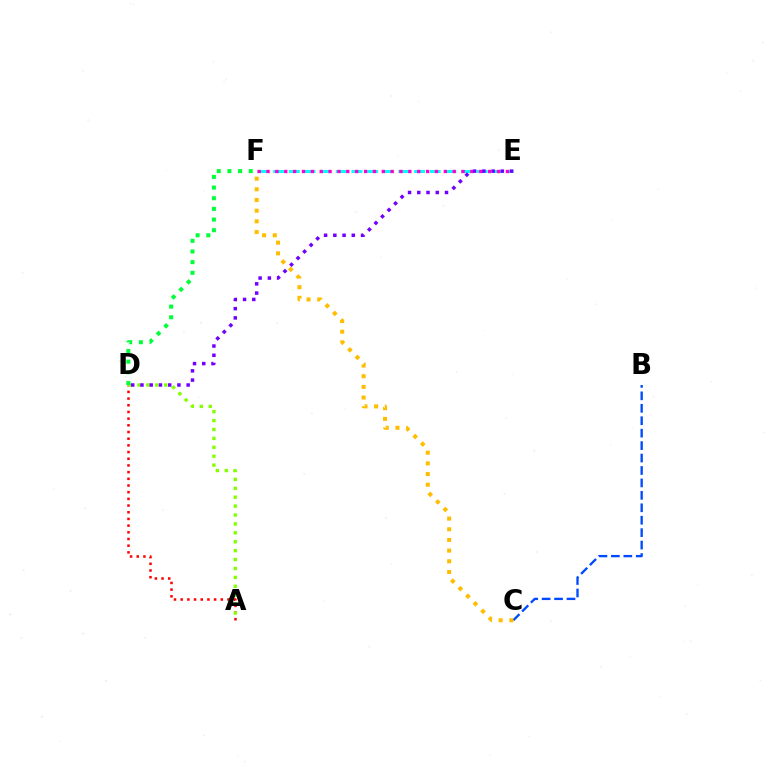{('A', 'D'): [{'color': '#ff0000', 'line_style': 'dotted', 'thickness': 1.82}, {'color': '#84ff00', 'line_style': 'dotted', 'thickness': 2.42}], ('E', 'F'): [{'color': '#00fff6', 'line_style': 'dashed', 'thickness': 2.13}, {'color': '#ff00cf', 'line_style': 'dotted', 'thickness': 2.41}], ('B', 'C'): [{'color': '#004bff', 'line_style': 'dashed', 'thickness': 1.69}], ('D', 'F'): [{'color': '#00ff39', 'line_style': 'dotted', 'thickness': 2.9}], ('D', 'E'): [{'color': '#7200ff', 'line_style': 'dotted', 'thickness': 2.51}], ('C', 'F'): [{'color': '#ffbd00', 'line_style': 'dotted', 'thickness': 2.9}]}